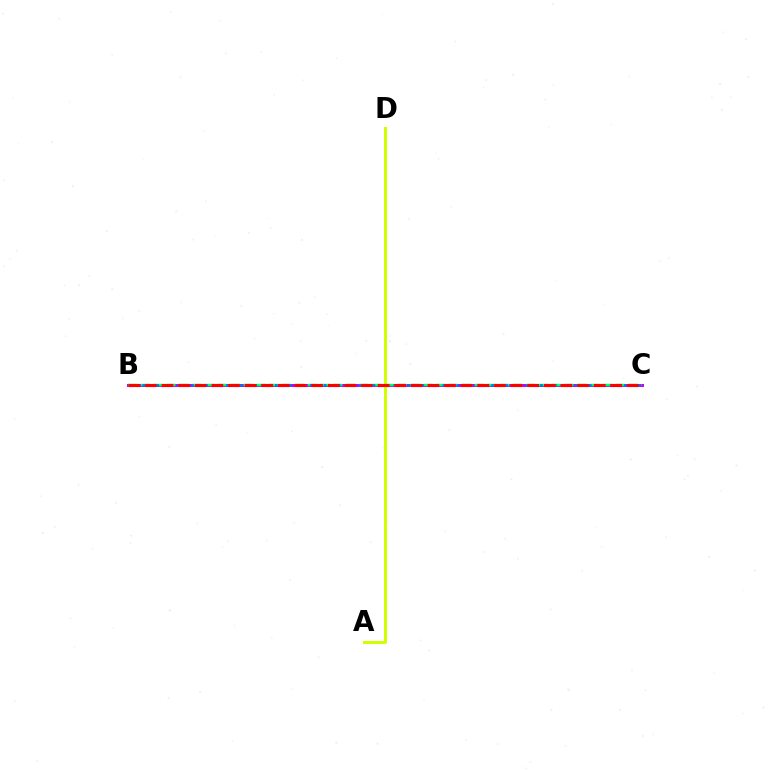{('A', 'D'): [{'color': '#d1ff00', 'line_style': 'solid', 'thickness': 2.15}], ('B', 'C'): [{'color': '#b900ff', 'line_style': 'solid', 'thickness': 2.12}, {'color': '#00ff5c', 'line_style': 'dashed', 'thickness': 1.74}, {'color': '#0074ff', 'line_style': 'dotted', 'thickness': 1.9}, {'color': '#ff0000', 'line_style': 'dashed', 'thickness': 2.26}]}